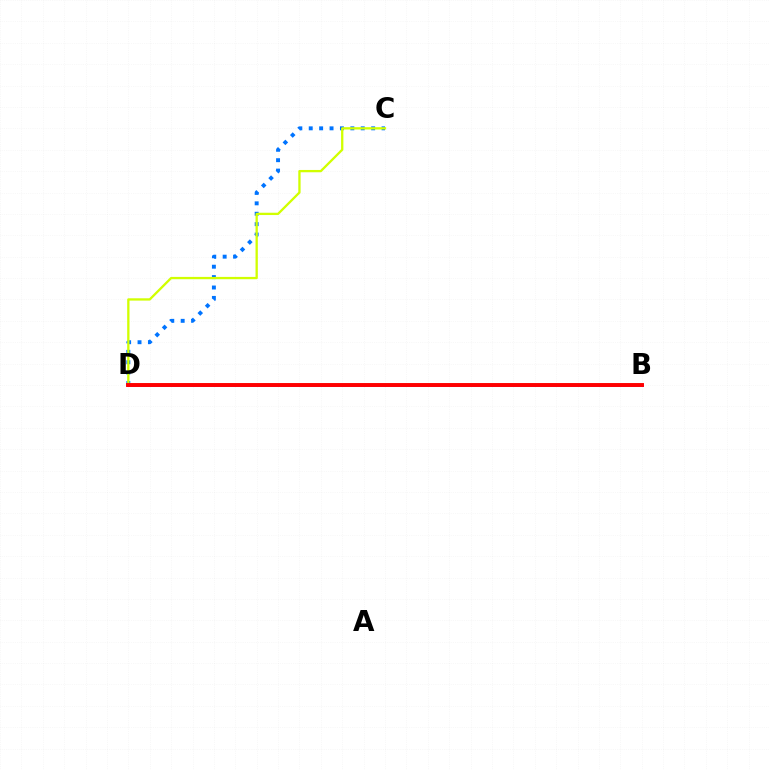{('B', 'D'): [{'color': '#00ff5c', 'line_style': 'solid', 'thickness': 1.67}, {'color': '#b900ff', 'line_style': 'solid', 'thickness': 1.97}, {'color': '#ff0000', 'line_style': 'solid', 'thickness': 2.81}], ('C', 'D'): [{'color': '#0074ff', 'line_style': 'dotted', 'thickness': 2.83}, {'color': '#d1ff00', 'line_style': 'solid', 'thickness': 1.66}]}